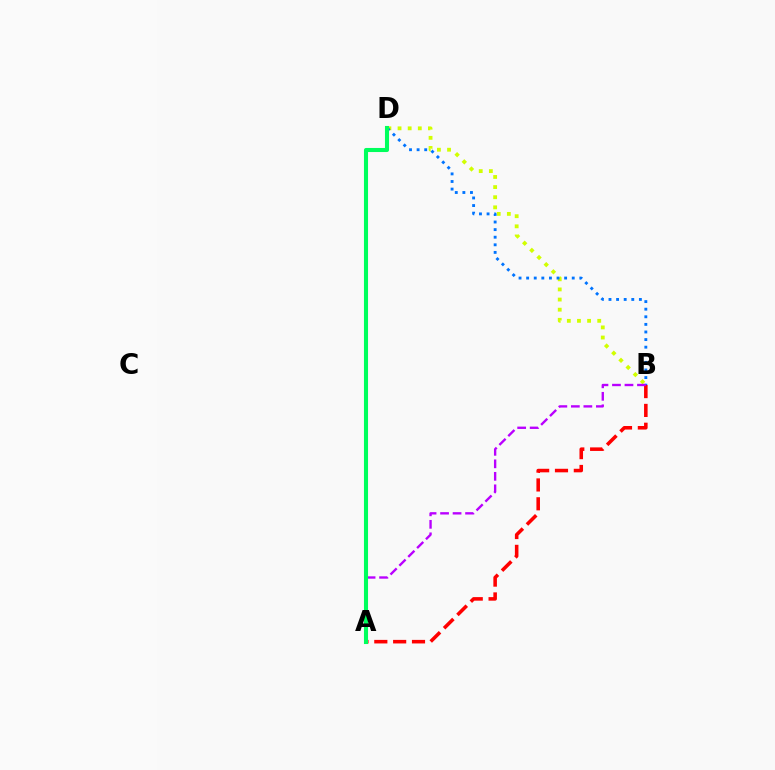{('B', 'D'): [{'color': '#d1ff00', 'line_style': 'dotted', 'thickness': 2.75}, {'color': '#0074ff', 'line_style': 'dotted', 'thickness': 2.06}], ('A', 'B'): [{'color': '#ff0000', 'line_style': 'dashed', 'thickness': 2.56}, {'color': '#b900ff', 'line_style': 'dashed', 'thickness': 1.7}], ('A', 'D'): [{'color': '#00ff5c', 'line_style': 'solid', 'thickness': 2.94}]}